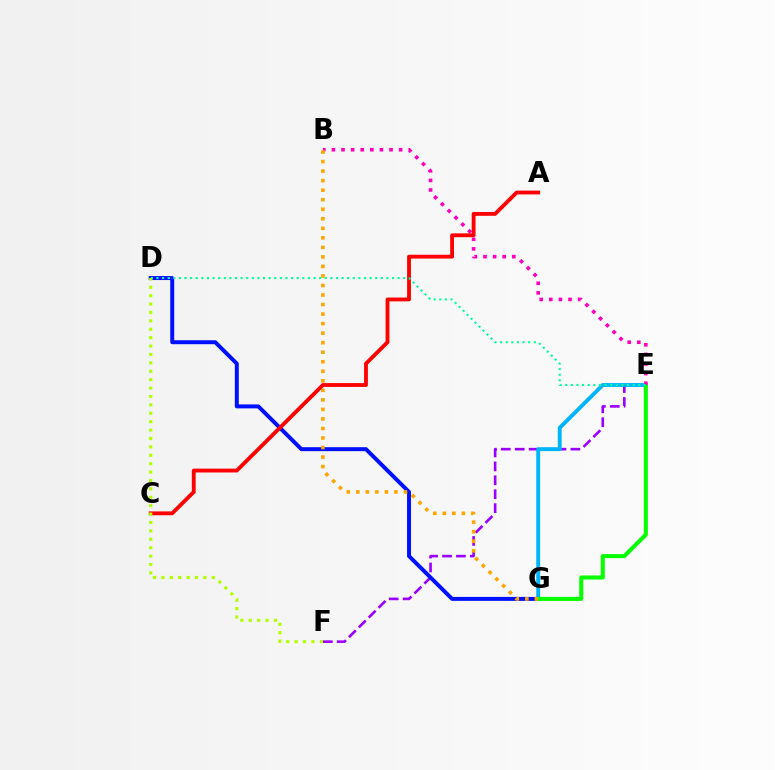{('E', 'F'): [{'color': '#9b00ff', 'line_style': 'dashed', 'thickness': 1.89}], ('E', 'G'): [{'color': '#00b5ff', 'line_style': 'solid', 'thickness': 2.81}, {'color': '#08ff00', 'line_style': 'solid', 'thickness': 2.93}], ('D', 'G'): [{'color': '#0010ff', 'line_style': 'solid', 'thickness': 2.85}], ('B', 'E'): [{'color': '#ff00bd', 'line_style': 'dotted', 'thickness': 2.61}], ('B', 'G'): [{'color': '#ffa500', 'line_style': 'dotted', 'thickness': 2.59}], ('A', 'C'): [{'color': '#ff0000', 'line_style': 'solid', 'thickness': 2.76}], ('D', 'E'): [{'color': '#00ff9d', 'line_style': 'dotted', 'thickness': 1.52}], ('D', 'F'): [{'color': '#b3ff00', 'line_style': 'dotted', 'thickness': 2.28}]}